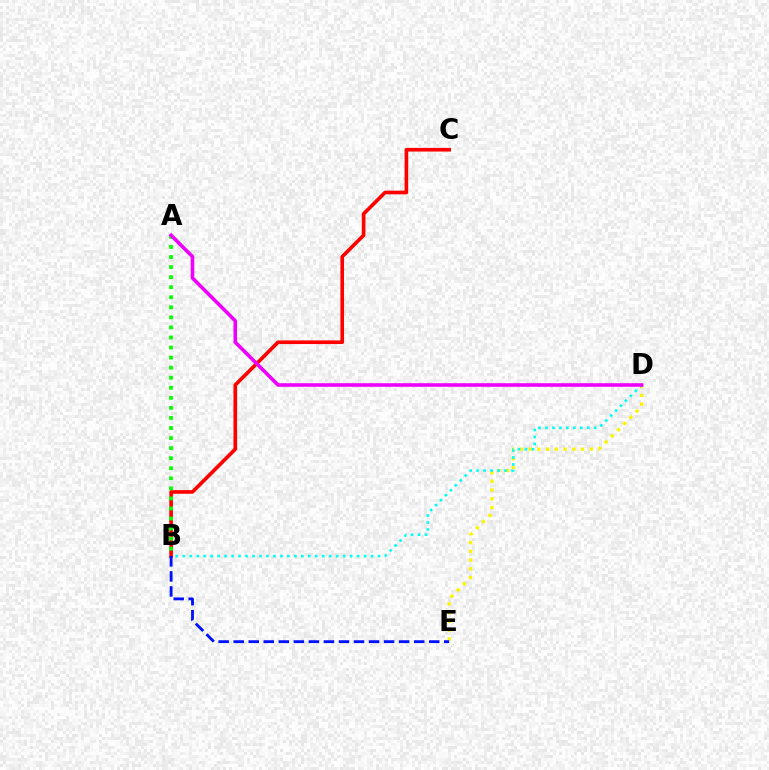{('B', 'C'): [{'color': '#ff0000', 'line_style': 'solid', 'thickness': 2.63}], ('D', 'E'): [{'color': '#fcf500', 'line_style': 'dotted', 'thickness': 2.38}], ('B', 'D'): [{'color': '#00fff6', 'line_style': 'dotted', 'thickness': 1.9}], ('A', 'B'): [{'color': '#08ff00', 'line_style': 'dotted', 'thickness': 2.73}], ('A', 'D'): [{'color': '#ee00ff', 'line_style': 'solid', 'thickness': 2.58}], ('B', 'E'): [{'color': '#0010ff', 'line_style': 'dashed', 'thickness': 2.04}]}